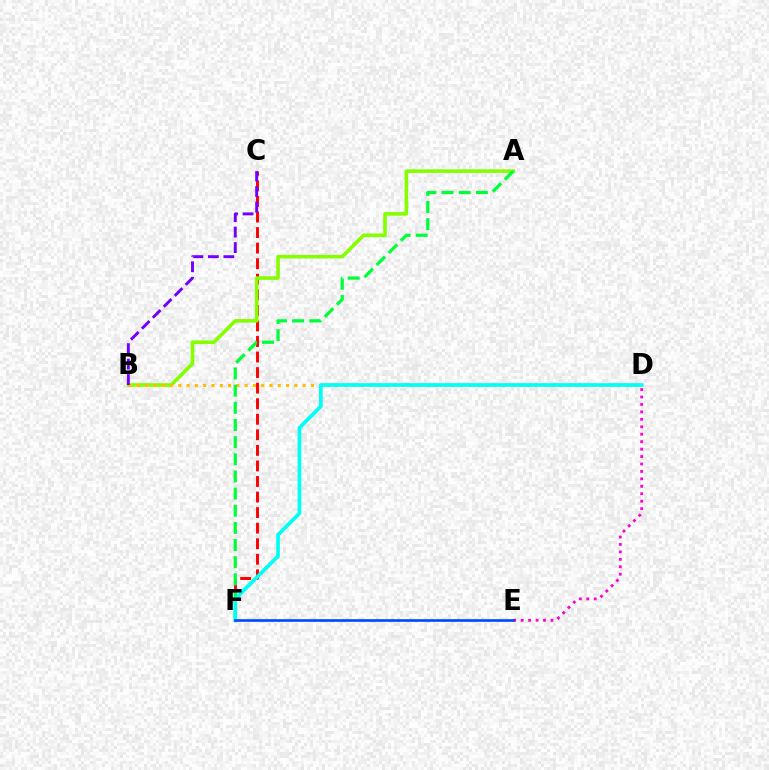{('C', 'F'): [{'color': '#ff0000', 'line_style': 'dashed', 'thickness': 2.11}], ('A', 'B'): [{'color': '#84ff00', 'line_style': 'solid', 'thickness': 2.58}], ('B', 'D'): [{'color': '#ffbd00', 'line_style': 'dotted', 'thickness': 2.25}], ('D', 'E'): [{'color': '#ff00cf', 'line_style': 'dotted', 'thickness': 2.02}], ('A', 'F'): [{'color': '#00ff39', 'line_style': 'dashed', 'thickness': 2.33}], ('D', 'F'): [{'color': '#00fff6', 'line_style': 'solid', 'thickness': 2.67}], ('B', 'C'): [{'color': '#7200ff', 'line_style': 'dashed', 'thickness': 2.1}], ('E', 'F'): [{'color': '#004bff', 'line_style': 'solid', 'thickness': 1.92}]}